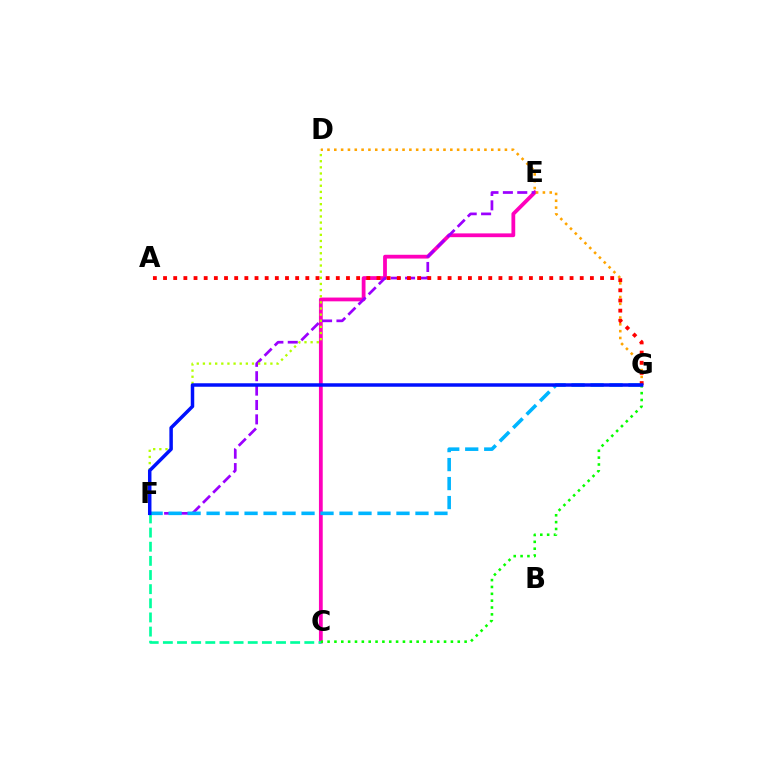{('C', 'E'): [{'color': '#ff00bd', 'line_style': 'solid', 'thickness': 2.72}], ('E', 'F'): [{'color': '#9b00ff', 'line_style': 'dashed', 'thickness': 1.95}], ('C', 'F'): [{'color': '#00ff9d', 'line_style': 'dashed', 'thickness': 1.92}], ('D', 'F'): [{'color': '#b3ff00', 'line_style': 'dotted', 'thickness': 1.67}], ('D', 'G'): [{'color': '#ffa500', 'line_style': 'dotted', 'thickness': 1.85}], ('F', 'G'): [{'color': '#00b5ff', 'line_style': 'dashed', 'thickness': 2.58}, {'color': '#0010ff', 'line_style': 'solid', 'thickness': 2.51}], ('C', 'G'): [{'color': '#08ff00', 'line_style': 'dotted', 'thickness': 1.86}], ('A', 'G'): [{'color': '#ff0000', 'line_style': 'dotted', 'thickness': 2.76}]}